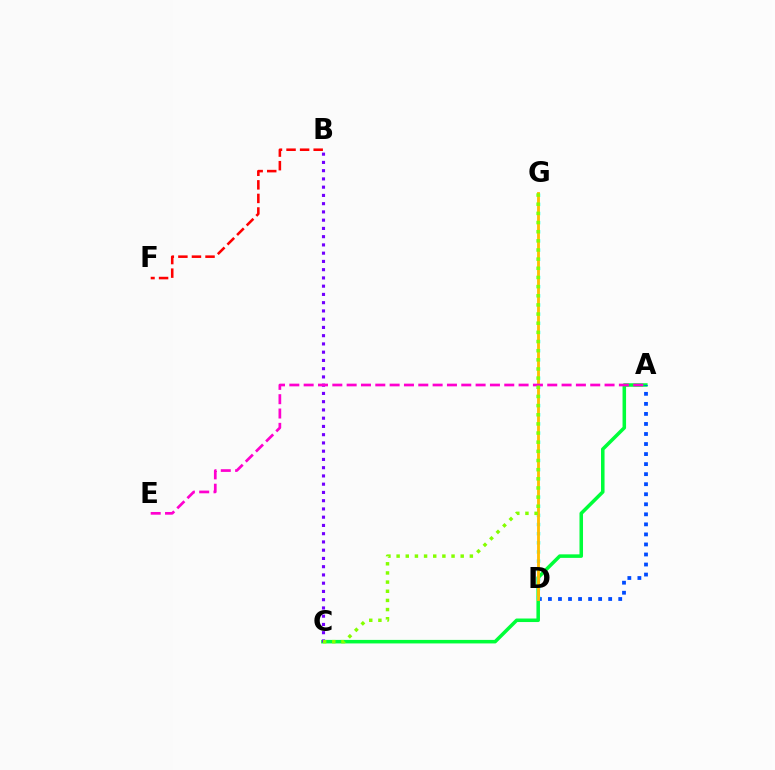{('A', 'C'): [{'color': '#00ff39', 'line_style': 'solid', 'thickness': 2.54}], ('A', 'D'): [{'color': '#004bff', 'line_style': 'dotted', 'thickness': 2.73}], ('B', 'F'): [{'color': '#ff0000', 'line_style': 'dashed', 'thickness': 1.84}], ('D', 'G'): [{'color': '#00fff6', 'line_style': 'dotted', 'thickness': 2.49}, {'color': '#ffbd00', 'line_style': 'solid', 'thickness': 2.05}], ('B', 'C'): [{'color': '#7200ff', 'line_style': 'dotted', 'thickness': 2.24}], ('A', 'E'): [{'color': '#ff00cf', 'line_style': 'dashed', 'thickness': 1.95}], ('C', 'G'): [{'color': '#84ff00', 'line_style': 'dotted', 'thickness': 2.49}]}